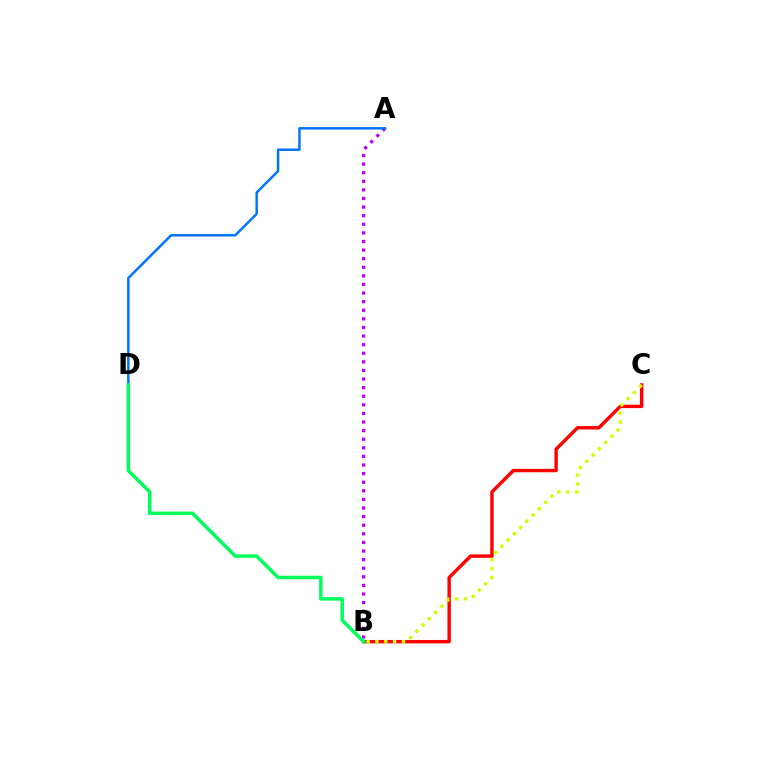{('B', 'C'): [{'color': '#ff0000', 'line_style': 'solid', 'thickness': 2.44}, {'color': '#d1ff00', 'line_style': 'dotted', 'thickness': 2.4}], ('A', 'B'): [{'color': '#b900ff', 'line_style': 'dotted', 'thickness': 2.34}], ('A', 'D'): [{'color': '#0074ff', 'line_style': 'solid', 'thickness': 1.78}], ('B', 'D'): [{'color': '#00ff5c', 'line_style': 'solid', 'thickness': 2.51}]}